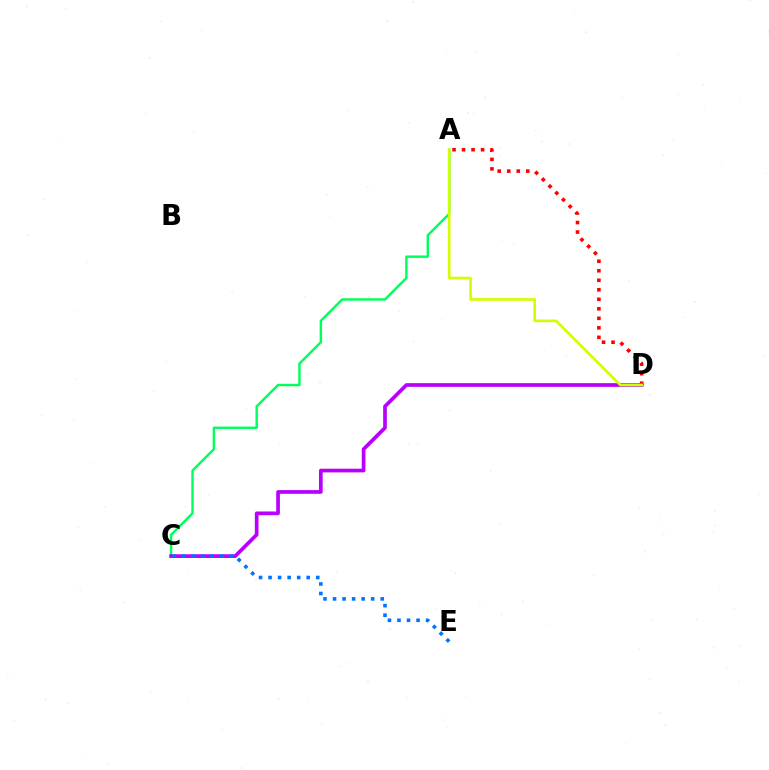{('A', 'C'): [{'color': '#00ff5c', 'line_style': 'solid', 'thickness': 1.74}], ('A', 'D'): [{'color': '#ff0000', 'line_style': 'dotted', 'thickness': 2.58}, {'color': '#d1ff00', 'line_style': 'solid', 'thickness': 1.91}], ('C', 'D'): [{'color': '#b900ff', 'line_style': 'solid', 'thickness': 2.67}], ('C', 'E'): [{'color': '#0074ff', 'line_style': 'dotted', 'thickness': 2.59}]}